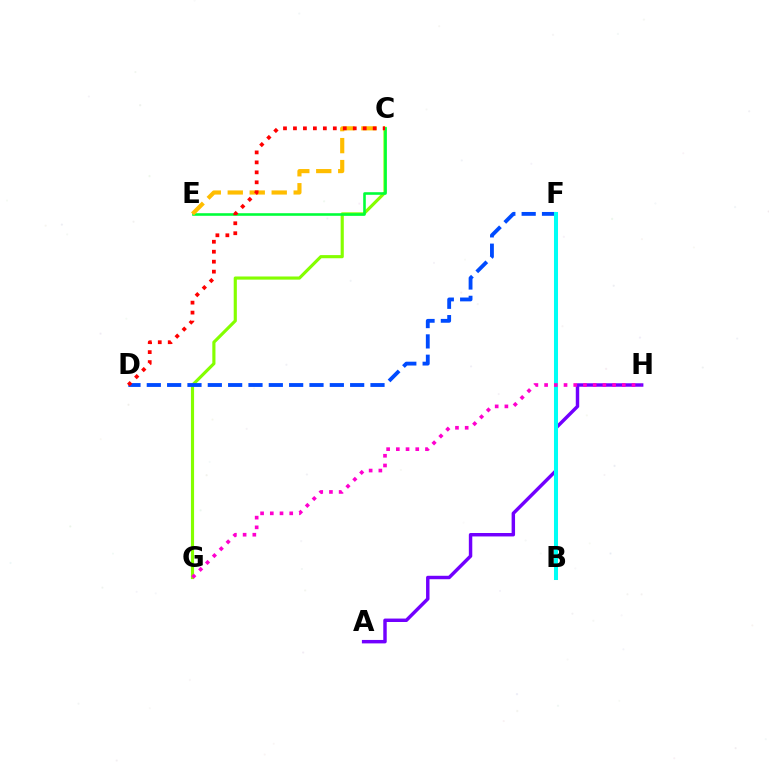{('C', 'G'): [{'color': '#84ff00', 'line_style': 'solid', 'thickness': 2.26}], ('A', 'H'): [{'color': '#7200ff', 'line_style': 'solid', 'thickness': 2.48}], ('D', 'F'): [{'color': '#004bff', 'line_style': 'dashed', 'thickness': 2.76}], ('B', 'F'): [{'color': '#00fff6', 'line_style': 'solid', 'thickness': 2.9}], ('G', 'H'): [{'color': '#ff00cf', 'line_style': 'dotted', 'thickness': 2.64}], ('C', 'E'): [{'color': '#00ff39', 'line_style': 'solid', 'thickness': 1.87}, {'color': '#ffbd00', 'line_style': 'dashed', 'thickness': 2.99}], ('C', 'D'): [{'color': '#ff0000', 'line_style': 'dotted', 'thickness': 2.71}]}